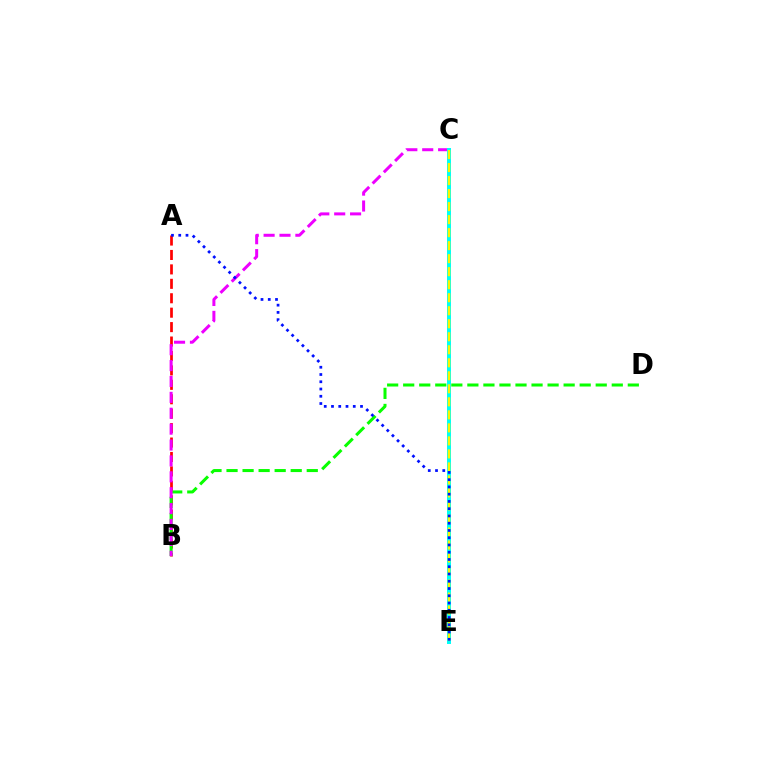{('A', 'B'): [{'color': '#ff0000', 'line_style': 'dashed', 'thickness': 1.96}], ('B', 'D'): [{'color': '#08ff00', 'line_style': 'dashed', 'thickness': 2.18}], ('B', 'C'): [{'color': '#ee00ff', 'line_style': 'dashed', 'thickness': 2.16}], ('C', 'E'): [{'color': '#00fff6', 'line_style': 'solid', 'thickness': 2.86}, {'color': '#fcf500', 'line_style': 'dashed', 'thickness': 1.77}], ('A', 'E'): [{'color': '#0010ff', 'line_style': 'dotted', 'thickness': 1.97}]}